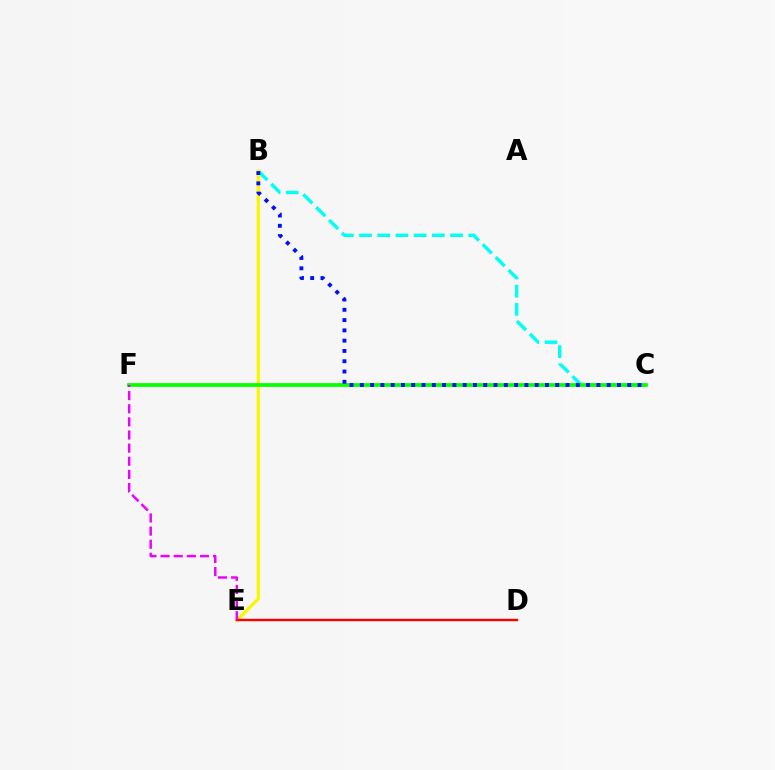{('B', 'C'): [{'color': '#00fff6', 'line_style': 'dashed', 'thickness': 2.47}, {'color': '#0010ff', 'line_style': 'dotted', 'thickness': 2.79}], ('B', 'E'): [{'color': '#fcf500', 'line_style': 'solid', 'thickness': 2.36}], ('D', 'E'): [{'color': '#ff0000', 'line_style': 'solid', 'thickness': 1.73}], ('C', 'F'): [{'color': '#08ff00', 'line_style': 'solid', 'thickness': 2.69}], ('E', 'F'): [{'color': '#ee00ff', 'line_style': 'dashed', 'thickness': 1.78}]}